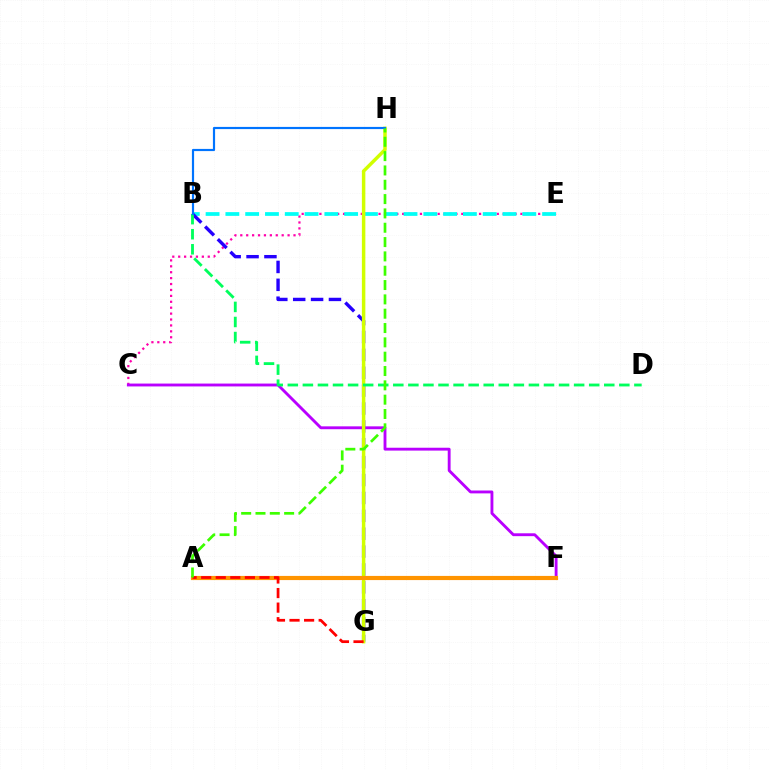{('C', 'E'): [{'color': '#ff00ac', 'line_style': 'dotted', 'thickness': 1.61}], ('C', 'F'): [{'color': '#b900ff', 'line_style': 'solid', 'thickness': 2.06}], ('B', 'E'): [{'color': '#00fff6', 'line_style': 'dashed', 'thickness': 2.69}], ('B', 'G'): [{'color': '#2500ff', 'line_style': 'dashed', 'thickness': 2.43}], ('G', 'H'): [{'color': '#d1ff00', 'line_style': 'solid', 'thickness': 2.5}], ('A', 'F'): [{'color': '#ff9400', 'line_style': 'solid', 'thickness': 3.0}], ('B', 'D'): [{'color': '#00ff5c', 'line_style': 'dashed', 'thickness': 2.05}], ('B', 'H'): [{'color': '#0074ff', 'line_style': 'solid', 'thickness': 1.57}], ('A', 'G'): [{'color': '#ff0000', 'line_style': 'dashed', 'thickness': 1.98}], ('A', 'H'): [{'color': '#3dff00', 'line_style': 'dashed', 'thickness': 1.95}]}